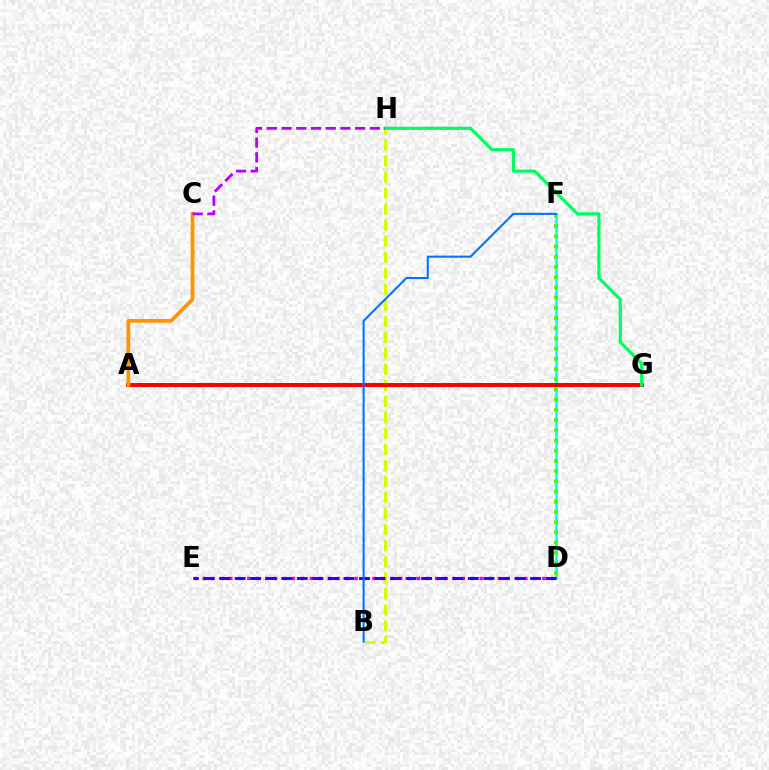{('D', 'F'): [{'color': '#00fff6', 'line_style': 'solid', 'thickness': 1.85}, {'color': '#3dff00', 'line_style': 'dotted', 'thickness': 2.77}], ('B', 'H'): [{'color': '#d1ff00', 'line_style': 'dashed', 'thickness': 2.18}], ('D', 'E'): [{'color': '#ff00ac', 'line_style': 'dotted', 'thickness': 2.43}, {'color': '#2500ff', 'line_style': 'dashed', 'thickness': 2.11}], ('A', 'G'): [{'color': '#ff0000', 'line_style': 'solid', 'thickness': 2.88}], ('A', 'C'): [{'color': '#ff9400', 'line_style': 'solid', 'thickness': 2.7}], ('G', 'H'): [{'color': '#00ff5c', 'line_style': 'solid', 'thickness': 2.29}], ('B', 'F'): [{'color': '#0074ff', 'line_style': 'solid', 'thickness': 1.5}], ('C', 'H'): [{'color': '#b900ff', 'line_style': 'dashed', 'thickness': 2.0}]}